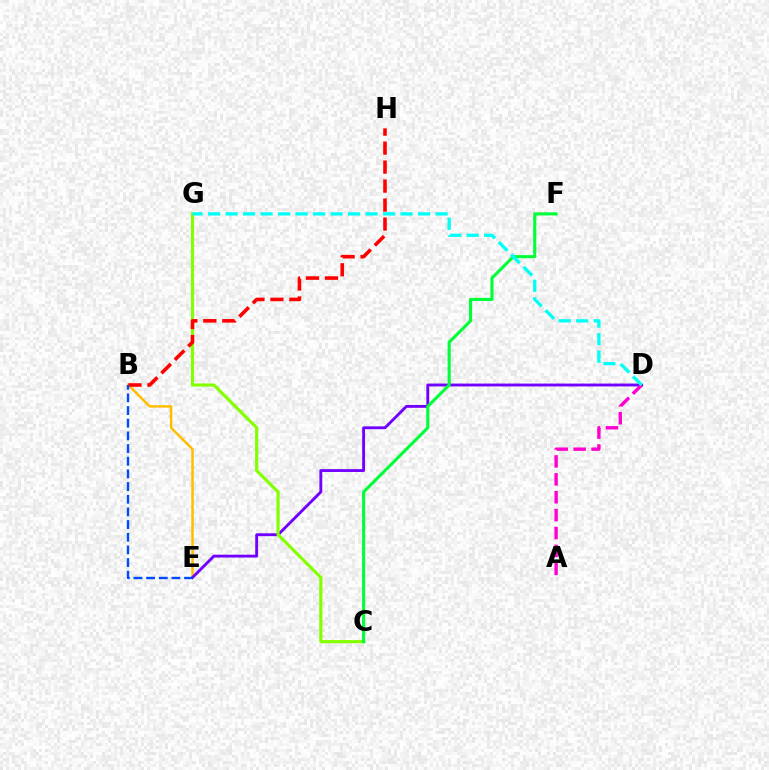{('B', 'E'): [{'color': '#ffbd00', 'line_style': 'solid', 'thickness': 1.78}, {'color': '#004bff', 'line_style': 'dashed', 'thickness': 1.72}], ('D', 'E'): [{'color': '#7200ff', 'line_style': 'solid', 'thickness': 2.06}], ('C', 'G'): [{'color': '#84ff00', 'line_style': 'solid', 'thickness': 2.29}], ('B', 'H'): [{'color': '#ff0000', 'line_style': 'dashed', 'thickness': 2.58}], ('C', 'F'): [{'color': '#00ff39', 'line_style': 'solid', 'thickness': 2.23}], ('A', 'D'): [{'color': '#ff00cf', 'line_style': 'dashed', 'thickness': 2.43}], ('D', 'G'): [{'color': '#00fff6', 'line_style': 'dashed', 'thickness': 2.38}]}